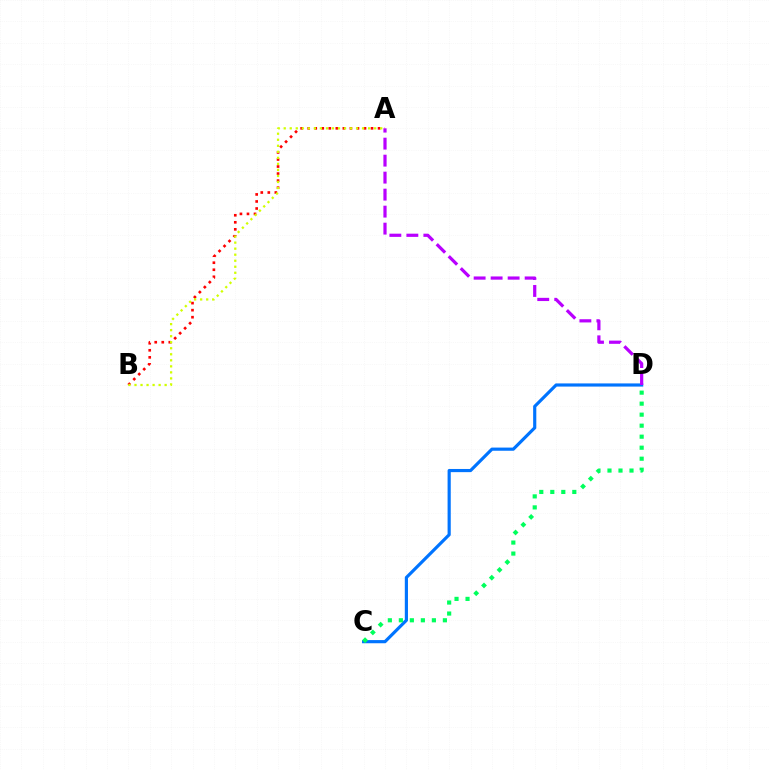{('A', 'B'): [{'color': '#ff0000', 'line_style': 'dotted', 'thickness': 1.91}, {'color': '#d1ff00', 'line_style': 'dotted', 'thickness': 1.64}], ('C', 'D'): [{'color': '#0074ff', 'line_style': 'solid', 'thickness': 2.28}, {'color': '#00ff5c', 'line_style': 'dotted', 'thickness': 2.99}], ('A', 'D'): [{'color': '#b900ff', 'line_style': 'dashed', 'thickness': 2.31}]}